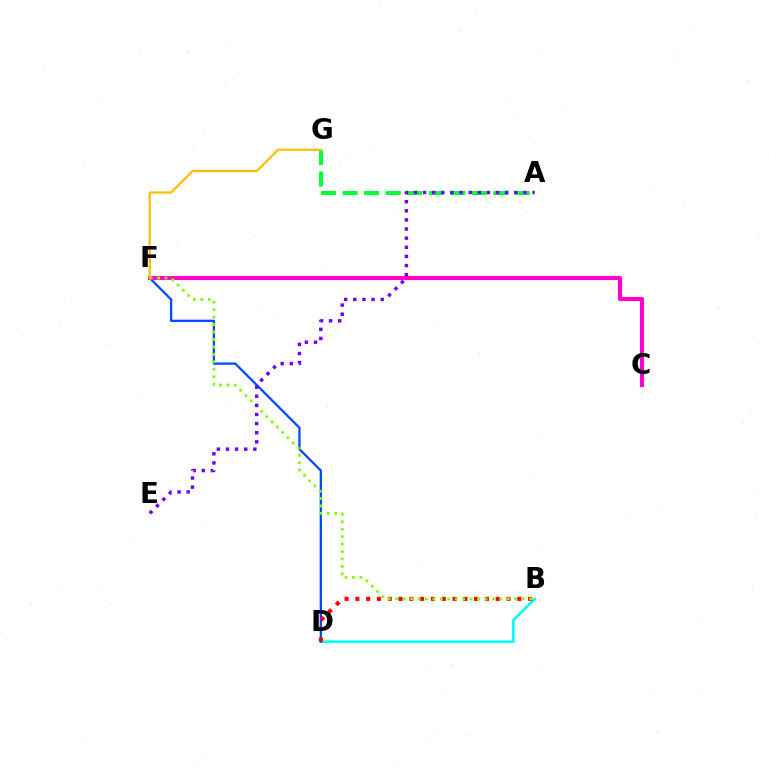{('A', 'G'): [{'color': '#00ff39', 'line_style': 'dashed', 'thickness': 2.92}], ('B', 'D'): [{'color': '#00fff6', 'line_style': 'solid', 'thickness': 1.88}, {'color': '#ff0000', 'line_style': 'dotted', 'thickness': 2.93}], ('D', 'F'): [{'color': '#004bff', 'line_style': 'solid', 'thickness': 1.64}], ('C', 'F'): [{'color': '#ff00cf', 'line_style': 'solid', 'thickness': 2.98}], ('B', 'F'): [{'color': '#84ff00', 'line_style': 'dotted', 'thickness': 2.02}], ('A', 'E'): [{'color': '#7200ff', 'line_style': 'dotted', 'thickness': 2.48}], ('F', 'G'): [{'color': '#ffbd00', 'line_style': 'solid', 'thickness': 1.62}]}